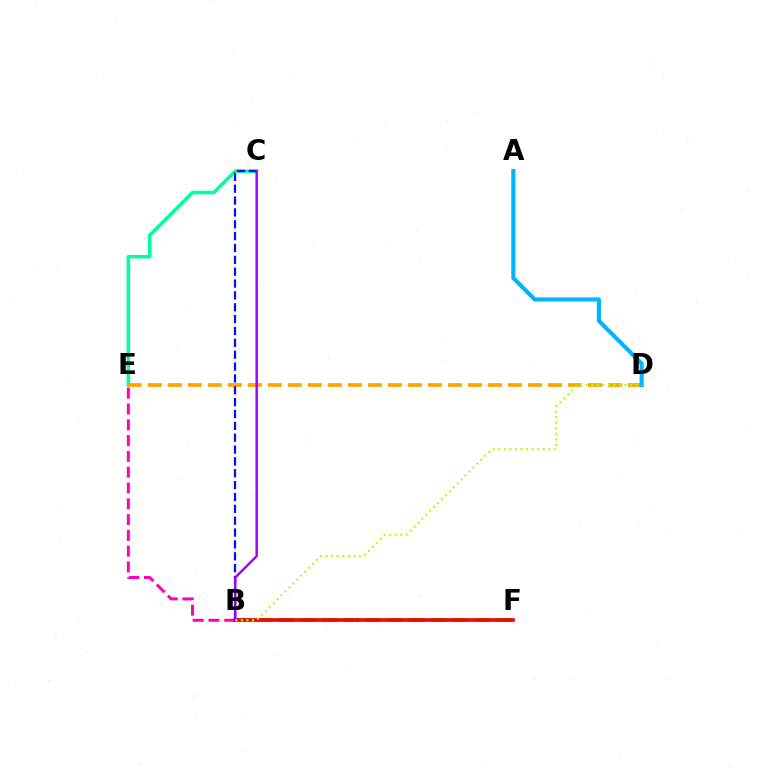{('B', 'F'): [{'color': '#08ff00', 'line_style': 'dashed', 'thickness': 2.96}, {'color': '#ff0000', 'line_style': 'solid', 'thickness': 2.62}], ('C', 'E'): [{'color': '#00ff9d', 'line_style': 'solid', 'thickness': 2.53}], ('D', 'E'): [{'color': '#ffa500', 'line_style': 'dashed', 'thickness': 2.72}], ('B', 'E'): [{'color': '#ff00bd', 'line_style': 'dashed', 'thickness': 2.15}], ('A', 'D'): [{'color': '#00b5ff', 'line_style': 'solid', 'thickness': 2.96}], ('B', 'C'): [{'color': '#0010ff', 'line_style': 'dashed', 'thickness': 1.61}, {'color': '#9b00ff', 'line_style': 'solid', 'thickness': 1.74}], ('B', 'D'): [{'color': '#b3ff00', 'line_style': 'dotted', 'thickness': 1.51}]}